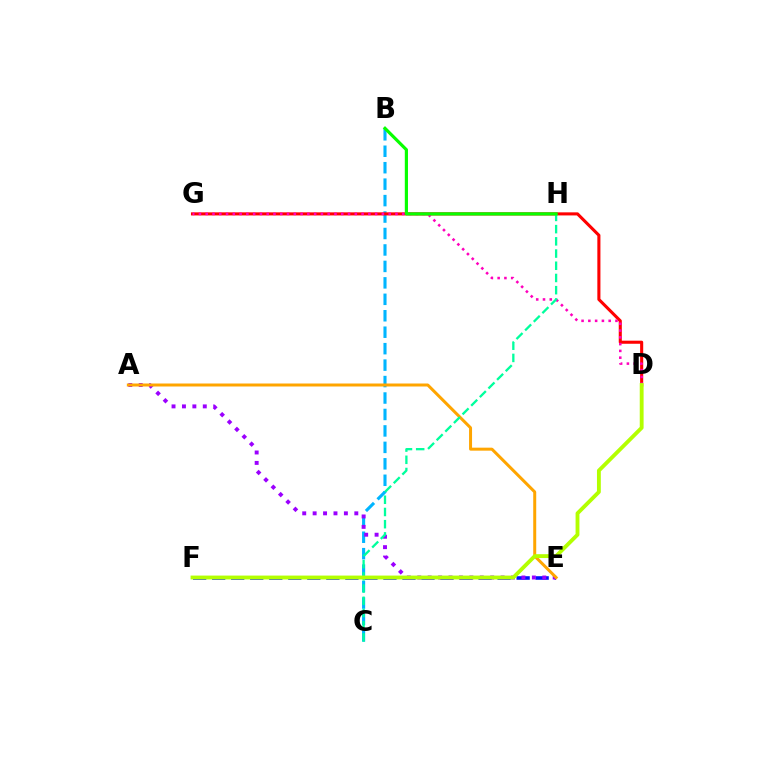{('B', 'C'): [{'color': '#00b5ff', 'line_style': 'dashed', 'thickness': 2.23}], ('E', 'F'): [{'color': '#0010ff', 'line_style': 'dashed', 'thickness': 2.59}], ('D', 'G'): [{'color': '#ff0000', 'line_style': 'solid', 'thickness': 2.22}, {'color': '#ff00bd', 'line_style': 'dotted', 'thickness': 1.84}], ('A', 'E'): [{'color': '#9b00ff', 'line_style': 'dotted', 'thickness': 2.83}, {'color': '#ffa500', 'line_style': 'solid', 'thickness': 2.16}], ('C', 'H'): [{'color': '#00ff9d', 'line_style': 'dashed', 'thickness': 1.66}], ('B', 'H'): [{'color': '#08ff00', 'line_style': 'solid', 'thickness': 2.29}], ('D', 'F'): [{'color': '#b3ff00', 'line_style': 'solid', 'thickness': 2.77}]}